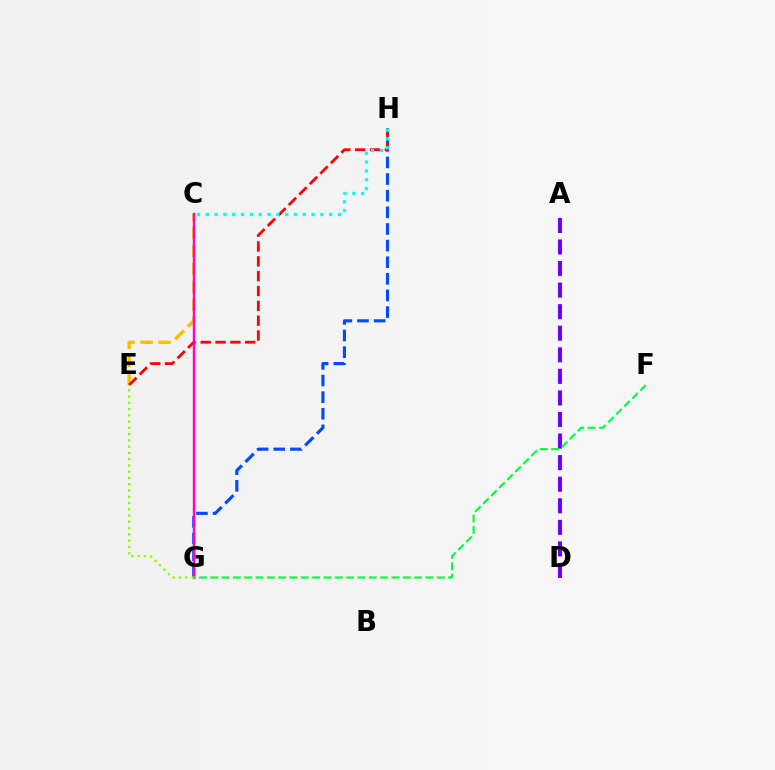{('C', 'E'): [{'color': '#ffbd00', 'line_style': 'dashed', 'thickness': 2.44}], ('G', 'H'): [{'color': '#004bff', 'line_style': 'dashed', 'thickness': 2.26}], ('E', 'H'): [{'color': '#ff0000', 'line_style': 'dashed', 'thickness': 2.02}], ('C', 'G'): [{'color': '#ff00cf', 'line_style': 'solid', 'thickness': 1.72}], ('C', 'H'): [{'color': '#00fff6', 'line_style': 'dotted', 'thickness': 2.4}], ('A', 'D'): [{'color': '#7200ff', 'line_style': 'dashed', 'thickness': 2.93}], ('E', 'G'): [{'color': '#84ff00', 'line_style': 'dotted', 'thickness': 1.7}], ('F', 'G'): [{'color': '#00ff39', 'line_style': 'dashed', 'thickness': 1.54}]}